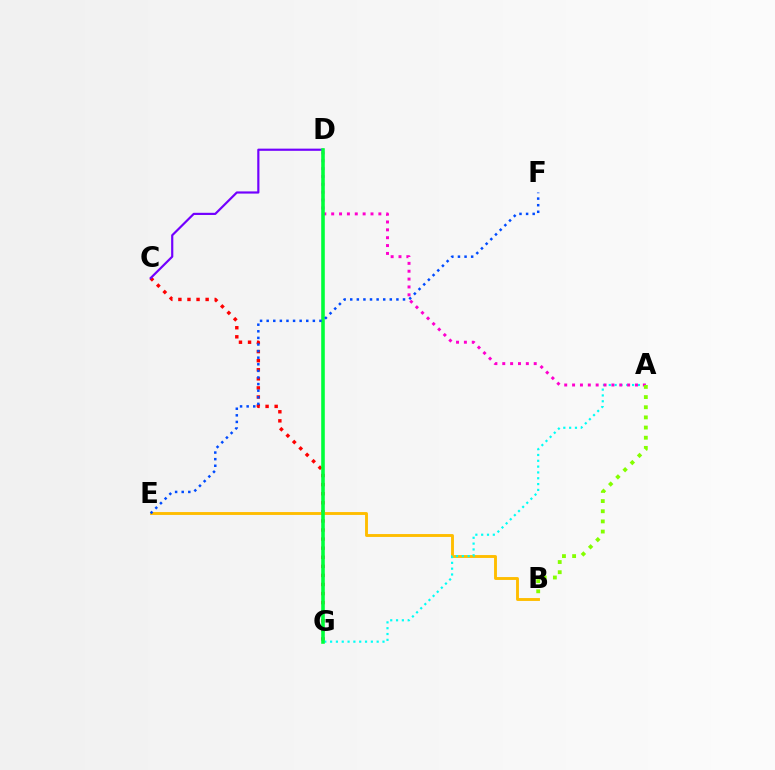{('C', 'G'): [{'color': '#ff0000', 'line_style': 'dotted', 'thickness': 2.47}], ('B', 'E'): [{'color': '#ffbd00', 'line_style': 'solid', 'thickness': 2.08}], ('A', 'G'): [{'color': '#00fff6', 'line_style': 'dotted', 'thickness': 1.58}], ('A', 'D'): [{'color': '#ff00cf', 'line_style': 'dotted', 'thickness': 2.14}], ('C', 'D'): [{'color': '#7200ff', 'line_style': 'solid', 'thickness': 1.57}], ('D', 'G'): [{'color': '#00ff39', 'line_style': 'solid', 'thickness': 2.58}], ('E', 'F'): [{'color': '#004bff', 'line_style': 'dotted', 'thickness': 1.79}], ('A', 'B'): [{'color': '#84ff00', 'line_style': 'dotted', 'thickness': 2.76}]}